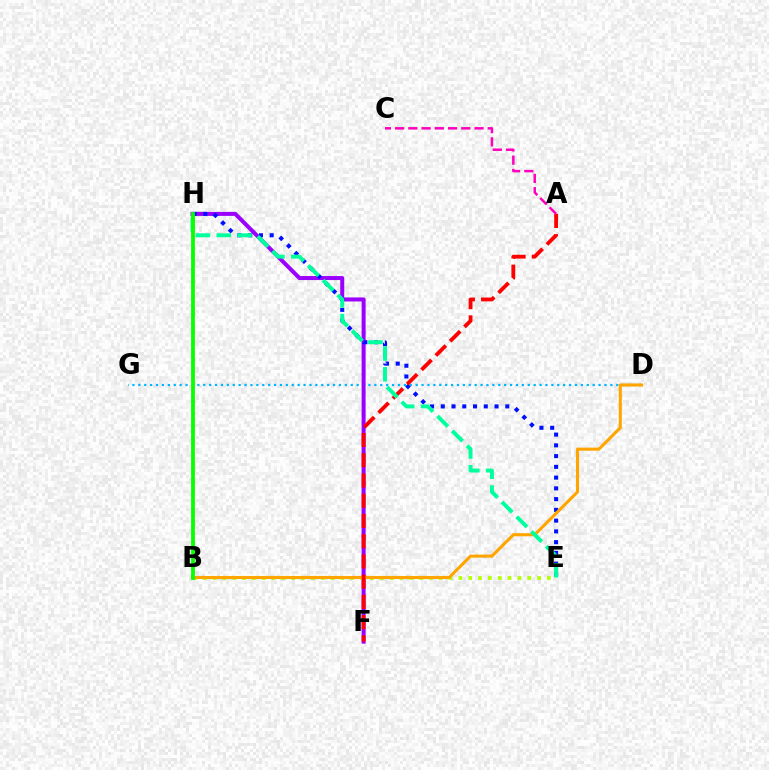{('D', 'G'): [{'color': '#00b5ff', 'line_style': 'dotted', 'thickness': 1.6}], ('F', 'H'): [{'color': '#9b00ff', 'line_style': 'solid', 'thickness': 2.9}], ('E', 'H'): [{'color': '#0010ff', 'line_style': 'dotted', 'thickness': 2.92}, {'color': '#00ff9d', 'line_style': 'dashed', 'thickness': 2.83}], ('B', 'E'): [{'color': '#b3ff00', 'line_style': 'dotted', 'thickness': 2.67}], ('B', 'D'): [{'color': '#ffa500', 'line_style': 'solid', 'thickness': 2.22}], ('A', 'F'): [{'color': '#ff0000', 'line_style': 'dashed', 'thickness': 2.75}], ('A', 'C'): [{'color': '#ff00bd', 'line_style': 'dashed', 'thickness': 1.8}], ('B', 'H'): [{'color': '#08ff00', 'line_style': 'solid', 'thickness': 2.73}]}